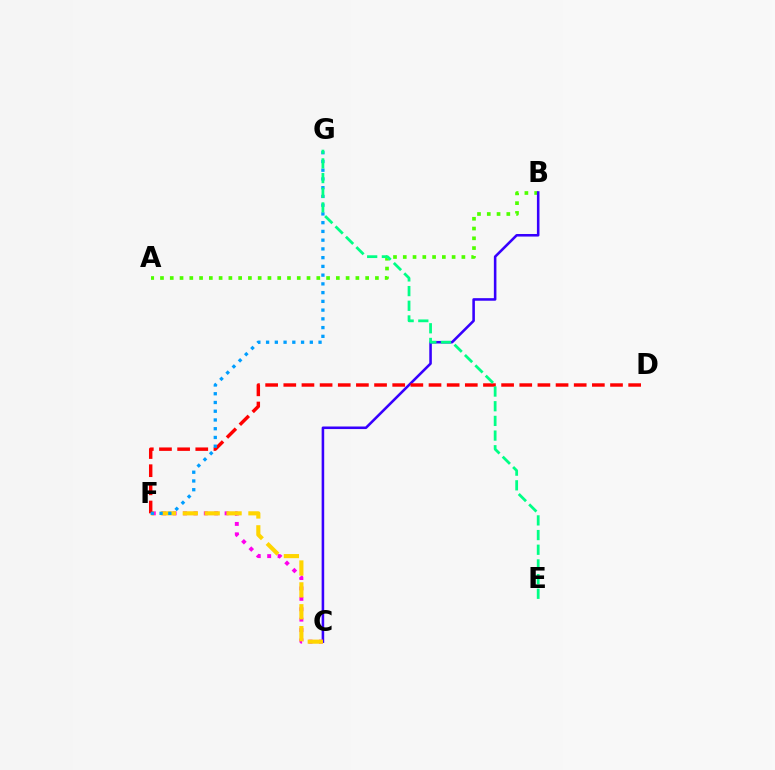{('A', 'B'): [{'color': '#4fff00', 'line_style': 'dotted', 'thickness': 2.65}], ('B', 'C'): [{'color': '#3700ff', 'line_style': 'solid', 'thickness': 1.85}], ('C', 'F'): [{'color': '#ff00ed', 'line_style': 'dotted', 'thickness': 2.83}, {'color': '#ffd500', 'line_style': 'dashed', 'thickness': 2.97}], ('D', 'F'): [{'color': '#ff0000', 'line_style': 'dashed', 'thickness': 2.47}], ('F', 'G'): [{'color': '#009eff', 'line_style': 'dotted', 'thickness': 2.38}], ('E', 'G'): [{'color': '#00ff86', 'line_style': 'dashed', 'thickness': 1.99}]}